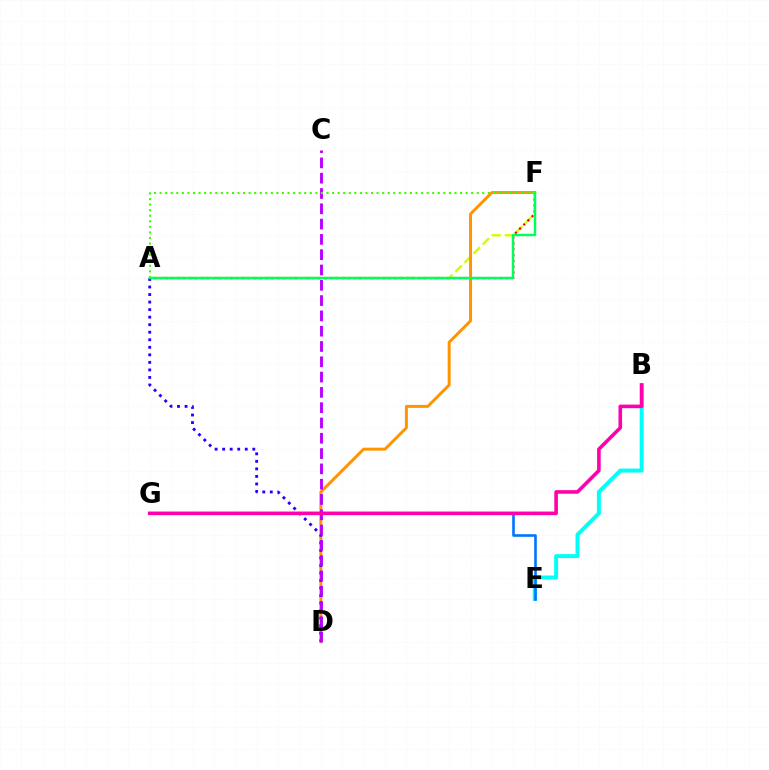{('A', 'F'): [{'color': '#d1ff00', 'line_style': 'dashed', 'thickness': 1.75}, {'color': '#ff0000', 'line_style': 'dotted', 'thickness': 1.59}, {'color': '#00ff5c', 'line_style': 'solid', 'thickness': 1.77}, {'color': '#3dff00', 'line_style': 'dotted', 'thickness': 1.51}], ('B', 'E'): [{'color': '#00fff6', 'line_style': 'solid', 'thickness': 2.86}], ('E', 'G'): [{'color': '#0074ff', 'line_style': 'solid', 'thickness': 1.87}], ('D', 'F'): [{'color': '#ff9400', 'line_style': 'solid', 'thickness': 2.13}], ('A', 'D'): [{'color': '#2500ff', 'line_style': 'dotted', 'thickness': 2.05}], ('C', 'D'): [{'color': '#b900ff', 'line_style': 'dashed', 'thickness': 2.08}], ('B', 'G'): [{'color': '#ff00ac', 'line_style': 'solid', 'thickness': 2.58}]}